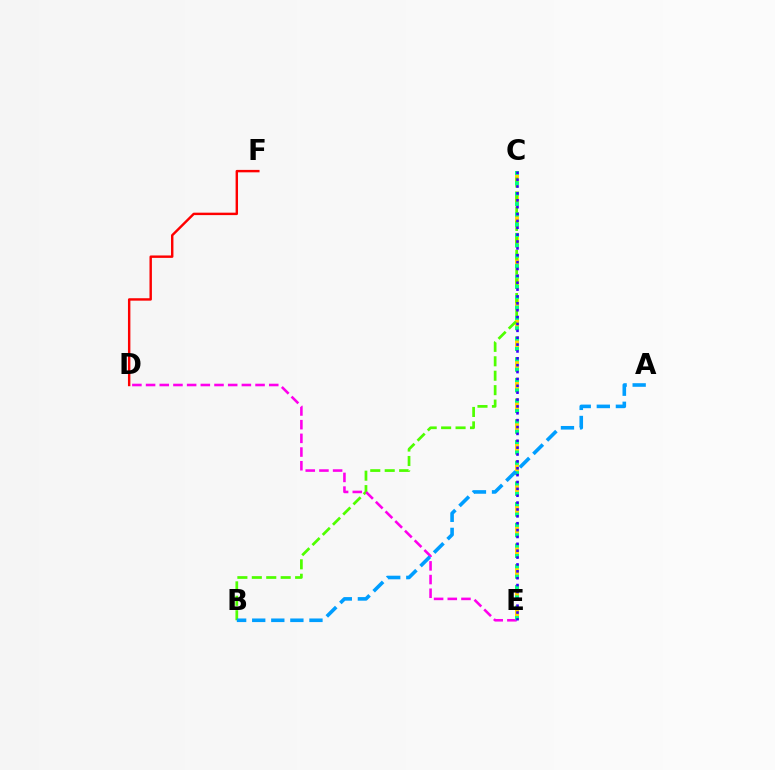{('C', 'E'): [{'color': '#ffd500', 'line_style': 'dashed', 'thickness': 2.81}, {'color': '#00ff86', 'line_style': 'dotted', 'thickness': 2.81}, {'color': '#3700ff', 'line_style': 'dotted', 'thickness': 1.87}], ('B', 'C'): [{'color': '#4fff00', 'line_style': 'dashed', 'thickness': 1.96}], ('D', 'E'): [{'color': '#ff00ed', 'line_style': 'dashed', 'thickness': 1.86}], ('A', 'B'): [{'color': '#009eff', 'line_style': 'dashed', 'thickness': 2.59}], ('D', 'F'): [{'color': '#ff0000', 'line_style': 'solid', 'thickness': 1.74}]}